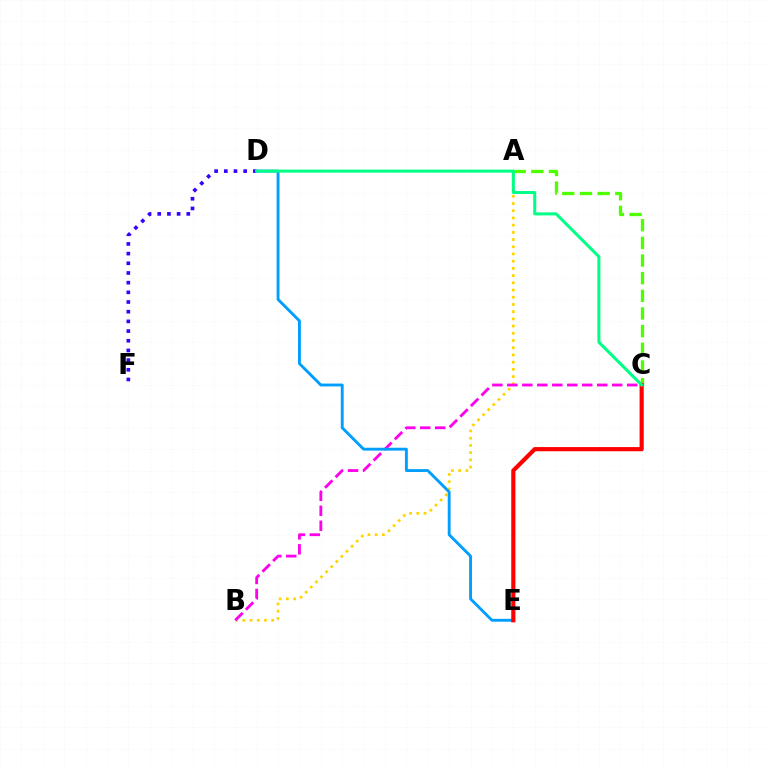{('A', 'B'): [{'color': '#ffd500', 'line_style': 'dotted', 'thickness': 1.96}], ('B', 'C'): [{'color': '#ff00ed', 'line_style': 'dashed', 'thickness': 2.03}], ('D', 'F'): [{'color': '#3700ff', 'line_style': 'dotted', 'thickness': 2.63}], ('A', 'C'): [{'color': '#4fff00', 'line_style': 'dashed', 'thickness': 2.4}], ('D', 'E'): [{'color': '#009eff', 'line_style': 'solid', 'thickness': 2.07}], ('C', 'E'): [{'color': '#ff0000', 'line_style': 'solid', 'thickness': 3.0}], ('C', 'D'): [{'color': '#00ff86', 'line_style': 'solid', 'thickness': 2.18}]}